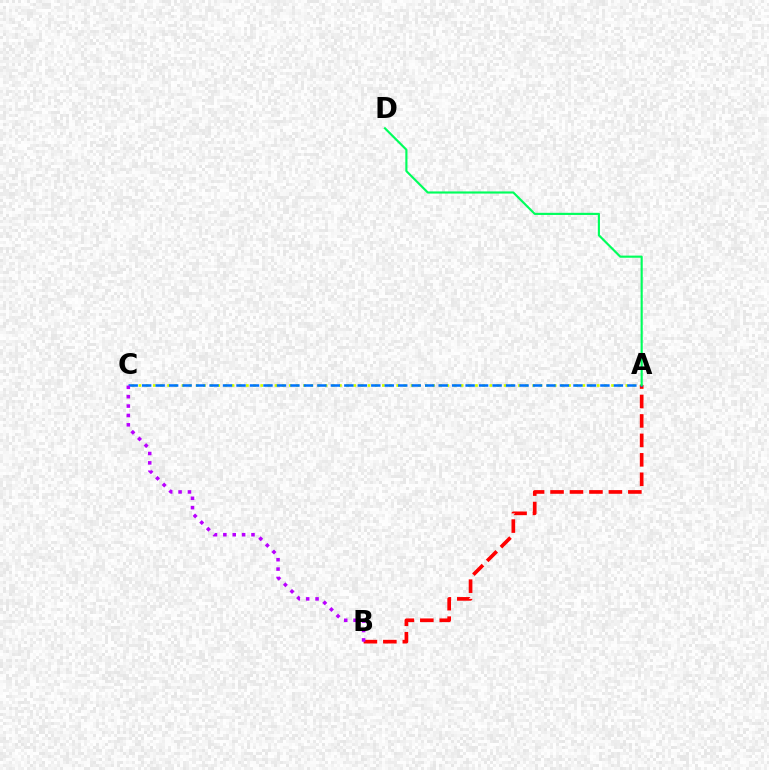{('A', 'C'): [{'color': '#d1ff00', 'line_style': 'dotted', 'thickness': 1.95}, {'color': '#0074ff', 'line_style': 'dashed', 'thickness': 1.83}], ('A', 'B'): [{'color': '#ff0000', 'line_style': 'dashed', 'thickness': 2.64}], ('B', 'C'): [{'color': '#b900ff', 'line_style': 'dotted', 'thickness': 2.55}], ('A', 'D'): [{'color': '#00ff5c', 'line_style': 'solid', 'thickness': 1.55}]}